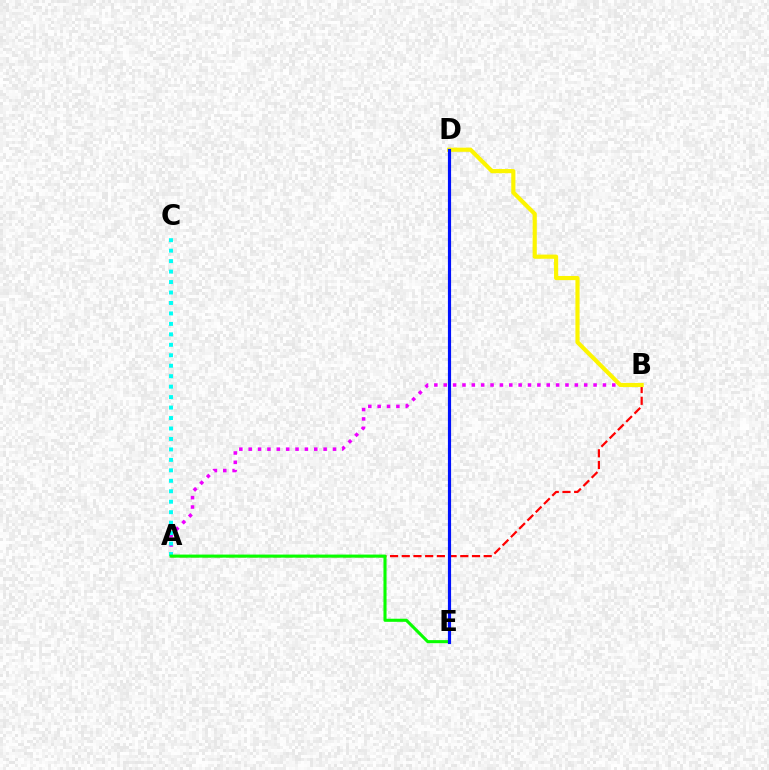{('A', 'B'): [{'color': '#ee00ff', 'line_style': 'dotted', 'thickness': 2.54}, {'color': '#ff0000', 'line_style': 'dashed', 'thickness': 1.59}], ('B', 'D'): [{'color': '#fcf500', 'line_style': 'solid', 'thickness': 2.99}], ('A', 'C'): [{'color': '#00fff6', 'line_style': 'dotted', 'thickness': 2.84}], ('A', 'E'): [{'color': '#08ff00', 'line_style': 'solid', 'thickness': 2.22}], ('D', 'E'): [{'color': '#0010ff', 'line_style': 'solid', 'thickness': 2.28}]}